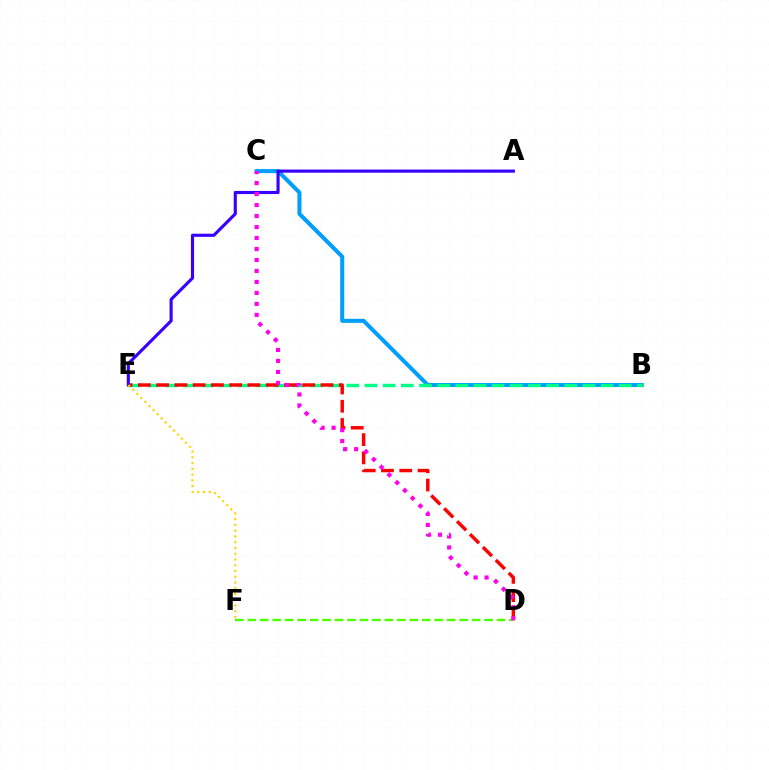{('B', 'C'): [{'color': '#009eff', 'line_style': 'solid', 'thickness': 2.9}], ('B', 'E'): [{'color': '#00ff86', 'line_style': 'dashed', 'thickness': 2.47}], ('D', 'E'): [{'color': '#ff0000', 'line_style': 'dashed', 'thickness': 2.48}], ('A', 'E'): [{'color': '#3700ff', 'line_style': 'solid', 'thickness': 2.26}], ('E', 'F'): [{'color': '#ffd500', 'line_style': 'dotted', 'thickness': 1.56}], ('D', 'F'): [{'color': '#4fff00', 'line_style': 'dashed', 'thickness': 1.69}], ('C', 'D'): [{'color': '#ff00ed', 'line_style': 'dotted', 'thickness': 2.98}]}